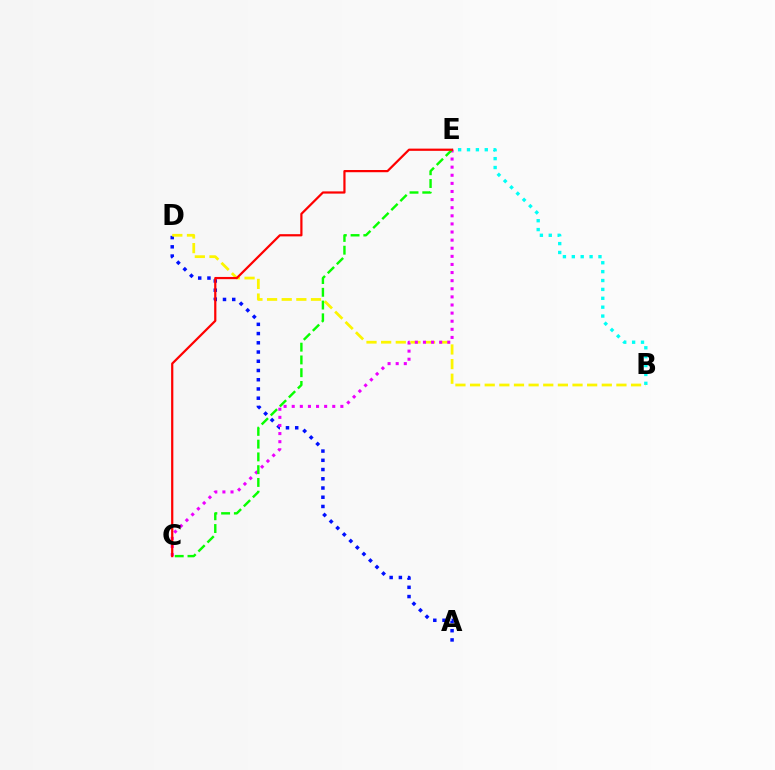{('B', 'E'): [{'color': '#00fff6', 'line_style': 'dotted', 'thickness': 2.41}], ('A', 'D'): [{'color': '#0010ff', 'line_style': 'dotted', 'thickness': 2.51}], ('B', 'D'): [{'color': '#fcf500', 'line_style': 'dashed', 'thickness': 1.99}], ('C', 'E'): [{'color': '#ee00ff', 'line_style': 'dotted', 'thickness': 2.2}, {'color': '#08ff00', 'line_style': 'dashed', 'thickness': 1.73}, {'color': '#ff0000', 'line_style': 'solid', 'thickness': 1.6}]}